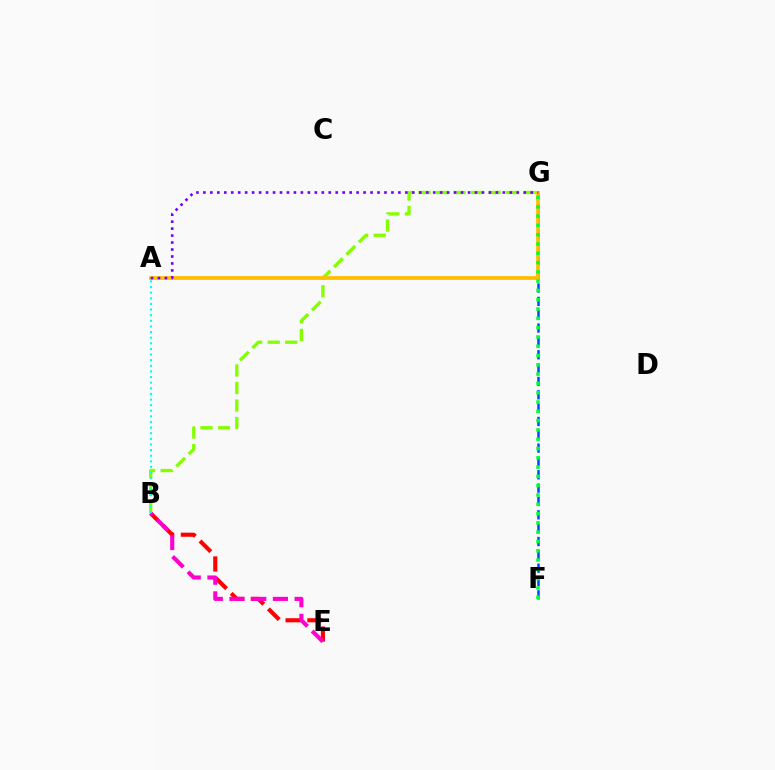{('B', 'G'): [{'color': '#84ff00', 'line_style': 'dashed', 'thickness': 2.38}], ('F', 'G'): [{'color': '#004bff', 'line_style': 'dashed', 'thickness': 1.81}, {'color': '#00ff39', 'line_style': 'dotted', 'thickness': 2.53}], ('B', 'E'): [{'color': '#ff0000', 'line_style': 'dashed', 'thickness': 2.96}, {'color': '#ff00cf', 'line_style': 'dashed', 'thickness': 2.95}], ('A', 'G'): [{'color': '#ffbd00', 'line_style': 'solid', 'thickness': 2.68}, {'color': '#7200ff', 'line_style': 'dotted', 'thickness': 1.89}], ('A', 'B'): [{'color': '#00fff6', 'line_style': 'dotted', 'thickness': 1.53}]}